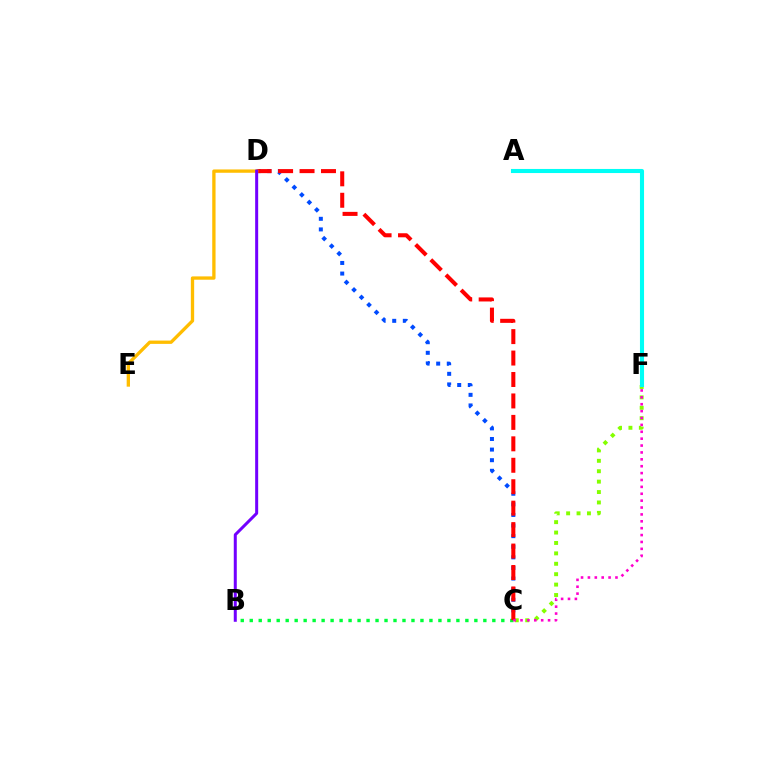{('C', 'D'): [{'color': '#004bff', 'line_style': 'dotted', 'thickness': 2.88}, {'color': '#ff0000', 'line_style': 'dashed', 'thickness': 2.91}], ('C', 'F'): [{'color': '#84ff00', 'line_style': 'dotted', 'thickness': 2.83}, {'color': '#ff00cf', 'line_style': 'dotted', 'thickness': 1.87}], ('B', 'C'): [{'color': '#00ff39', 'line_style': 'dotted', 'thickness': 2.44}], ('D', 'E'): [{'color': '#ffbd00', 'line_style': 'solid', 'thickness': 2.39}], ('A', 'F'): [{'color': '#00fff6', 'line_style': 'solid', 'thickness': 2.94}], ('B', 'D'): [{'color': '#7200ff', 'line_style': 'solid', 'thickness': 2.17}]}